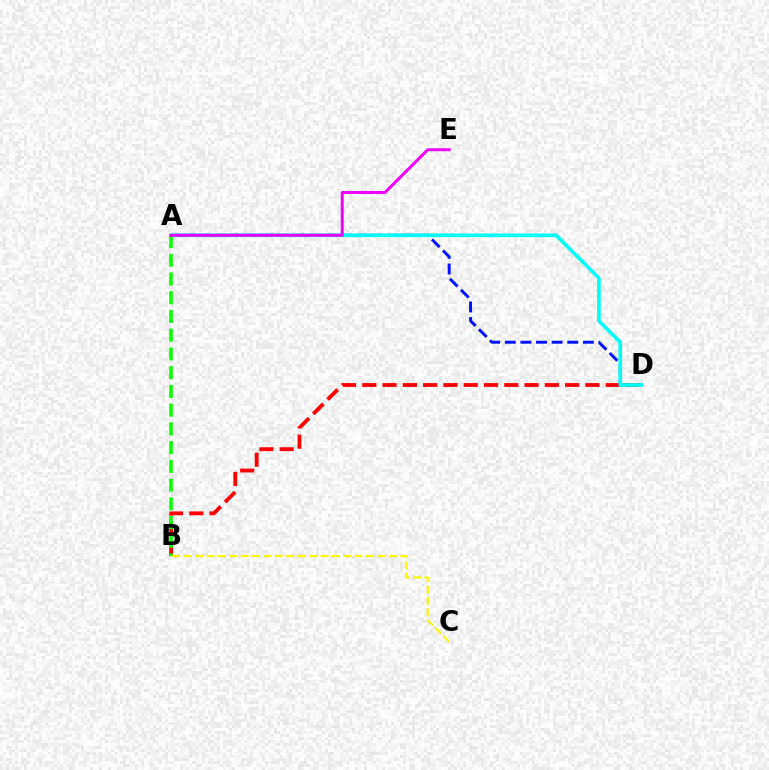{('A', 'D'): [{'color': '#0010ff', 'line_style': 'dashed', 'thickness': 2.12}, {'color': '#00fff6', 'line_style': 'solid', 'thickness': 2.64}], ('B', 'D'): [{'color': '#ff0000', 'line_style': 'dashed', 'thickness': 2.76}], ('A', 'B'): [{'color': '#08ff00', 'line_style': 'dashed', 'thickness': 2.54}], ('B', 'C'): [{'color': '#fcf500', 'line_style': 'dashed', 'thickness': 1.55}], ('A', 'E'): [{'color': '#ee00ff', 'line_style': 'solid', 'thickness': 2.15}]}